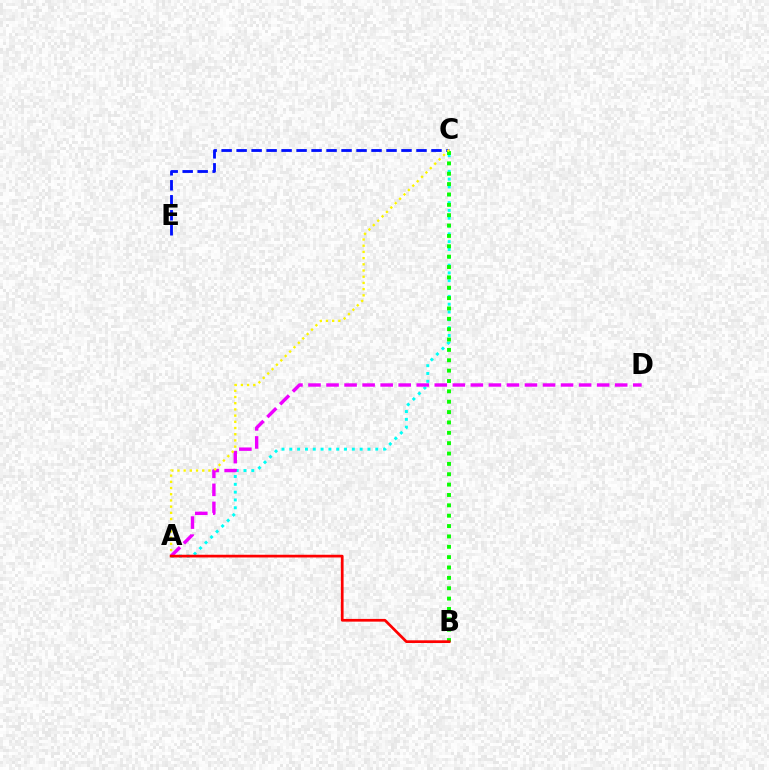{('A', 'C'): [{'color': '#00fff6', 'line_style': 'dotted', 'thickness': 2.12}, {'color': '#fcf500', 'line_style': 'dotted', 'thickness': 1.69}], ('A', 'D'): [{'color': '#ee00ff', 'line_style': 'dashed', 'thickness': 2.45}], ('C', 'E'): [{'color': '#0010ff', 'line_style': 'dashed', 'thickness': 2.04}], ('B', 'C'): [{'color': '#08ff00', 'line_style': 'dotted', 'thickness': 2.82}], ('A', 'B'): [{'color': '#ff0000', 'line_style': 'solid', 'thickness': 1.96}]}